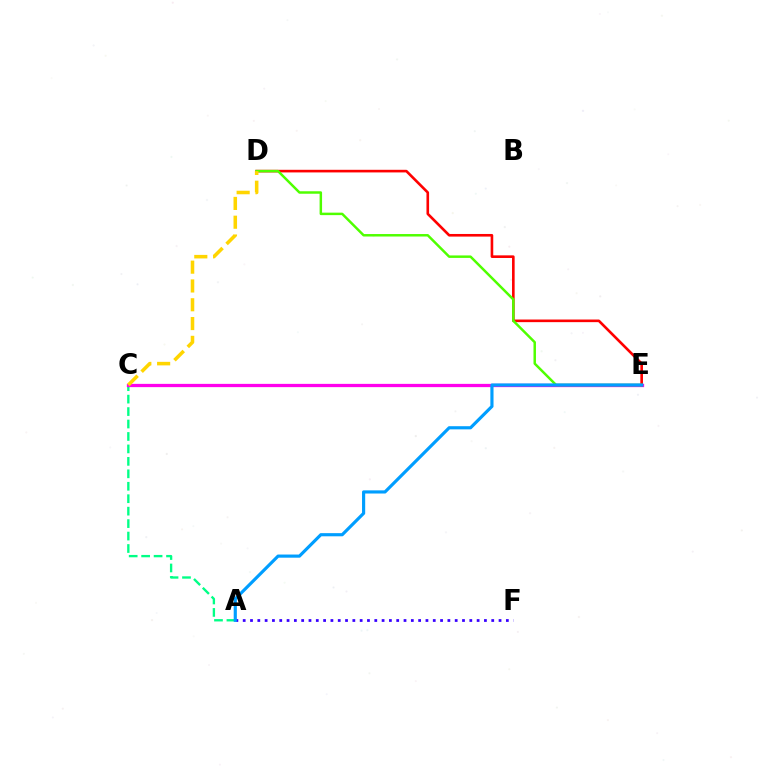{('A', 'C'): [{'color': '#00ff86', 'line_style': 'dashed', 'thickness': 1.69}], ('C', 'E'): [{'color': '#ff00ed', 'line_style': 'solid', 'thickness': 2.35}], ('D', 'E'): [{'color': '#ff0000', 'line_style': 'solid', 'thickness': 1.89}, {'color': '#4fff00', 'line_style': 'solid', 'thickness': 1.78}], ('A', 'F'): [{'color': '#3700ff', 'line_style': 'dotted', 'thickness': 1.99}], ('C', 'D'): [{'color': '#ffd500', 'line_style': 'dashed', 'thickness': 2.55}], ('A', 'E'): [{'color': '#009eff', 'line_style': 'solid', 'thickness': 2.27}]}